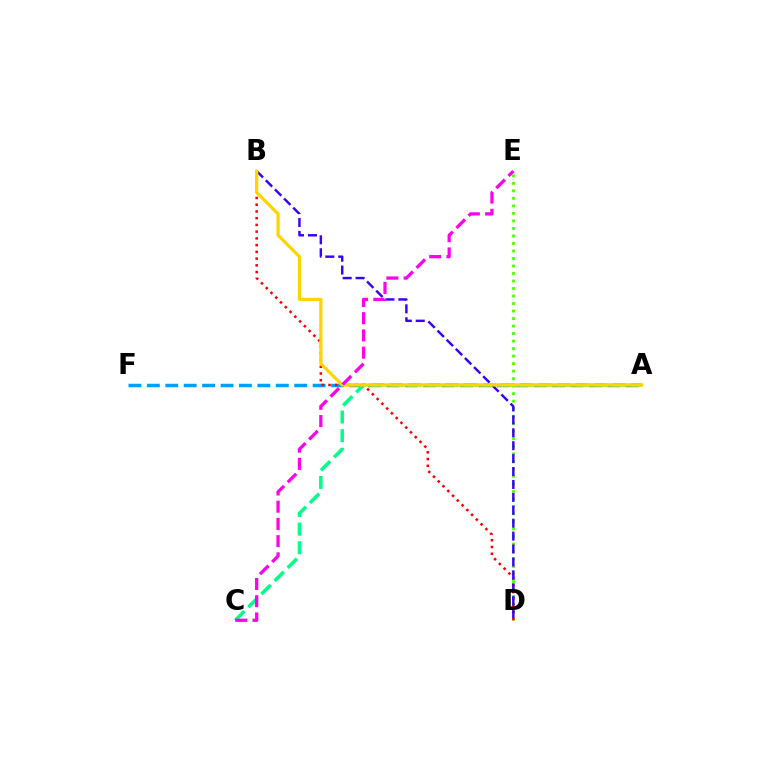{('D', 'E'): [{'color': '#4fff00', 'line_style': 'dotted', 'thickness': 2.04}], ('A', 'F'): [{'color': '#009eff', 'line_style': 'dashed', 'thickness': 2.5}], ('A', 'C'): [{'color': '#00ff86', 'line_style': 'dashed', 'thickness': 2.52}], ('B', 'D'): [{'color': '#ff0000', 'line_style': 'dotted', 'thickness': 1.83}, {'color': '#3700ff', 'line_style': 'dashed', 'thickness': 1.75}], ('A', 'B'): [{'color': '#ffd500', 'line_style': 'solid', 'thickness': 2.33}], ('C', 'E'): [{'color': '#ff00ed', 'line_style': 'dashed', 'thickness': 2.34}]}